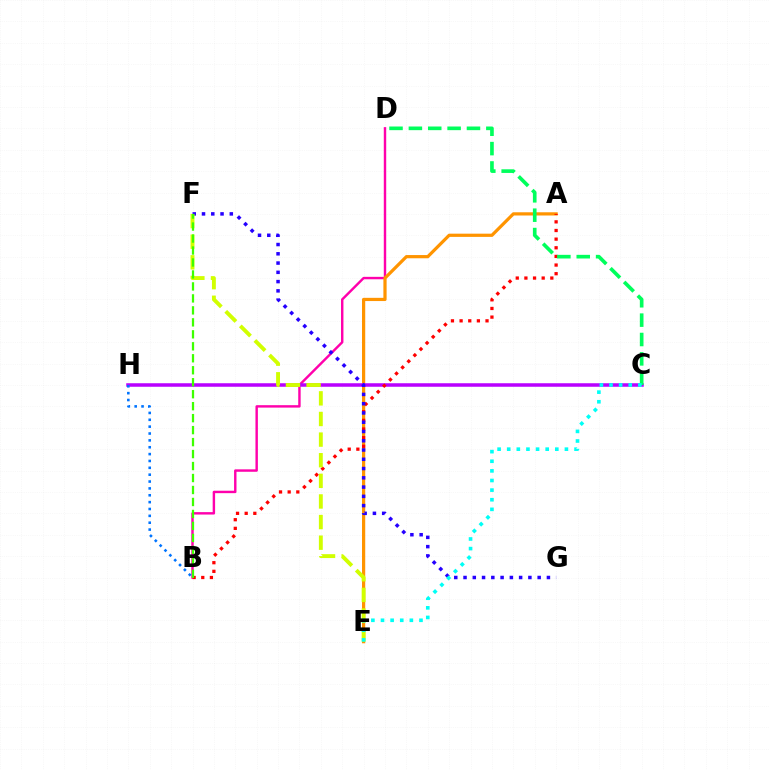{('B', 'D'): [{'color': '#ff00ac', 'line_style': 'solid', 'thickness': 1.75}], ('A', 'E'): [{'color': '#ff9400', 'line_style': 'solid', 'thickness': 2.32}], ('C', 'H'): [{'color': '#b900ff', 'line_style': 'solid', 'thickness': 2.53}], ('A', 'B'): [{'color': '#ff0000', 'line_style': 'dotted', 'thickness': 2.35}], ('B', 'H'): [{'color': '#0074ff', 'line_style': 'dotted', 'thickness': 1.86}], ('F', 'G'): [{'color': '#2500ff', 'line_style': 'dotted', 'thickness': 2.52}], ('C', 'D'): [{'color': '#00ff5c', 'line_style': 'dashed', 'thickness': 2.63}], ('E', 'F'): [{'color': '#d1ff00', 'line_style': 'dashed', 'thickness': 2.8}], ('B', 'F'): [{'color': '#3dff00', 'line_style': 'dashed', 'thickness': 1.63}], ('C', 'E'): [{'color': '#00fff6', 'line_style': 'dotted', 'thickness': 2.61}]}